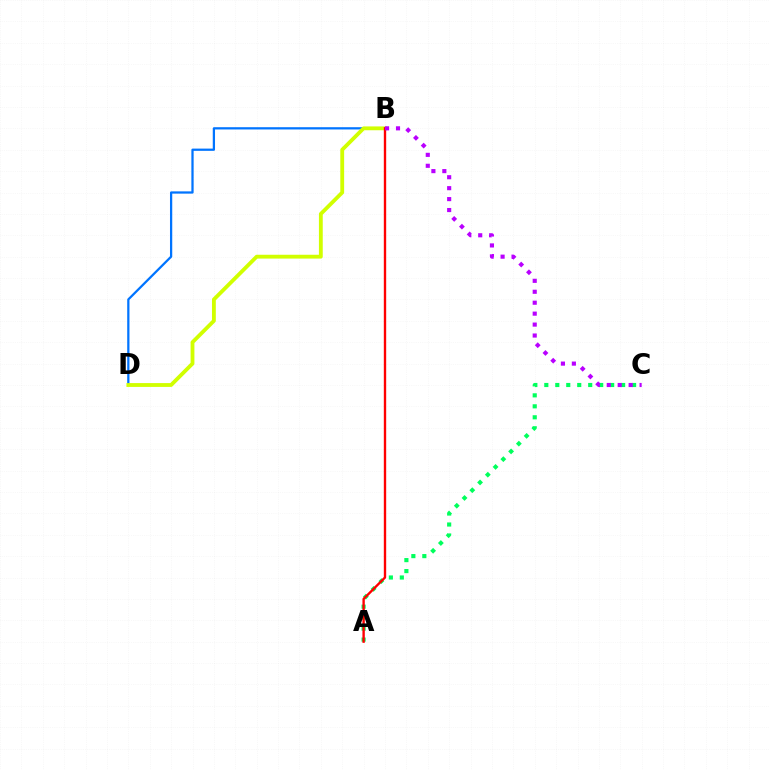{('A', 'C'): [{'color': '#00ff5c', 'line_style': 'dotted', 'thickness': 2.98}], ('B', 'D'): [{'color': '#0074ff', 'line_style': 'solid', 'thickness': 1.62}, {'color': '#d1ff00', 'line_style': 'solid', 'thickness': 2.76}], ('A', 'B'): [{'color': '#ff0000', 'line_style': 'solid', 'thickness': 1.7}], ('B', 'C'): [{'color': '#b900ff', 'line_style': 'dotted', 'thickness': 2.97}]}